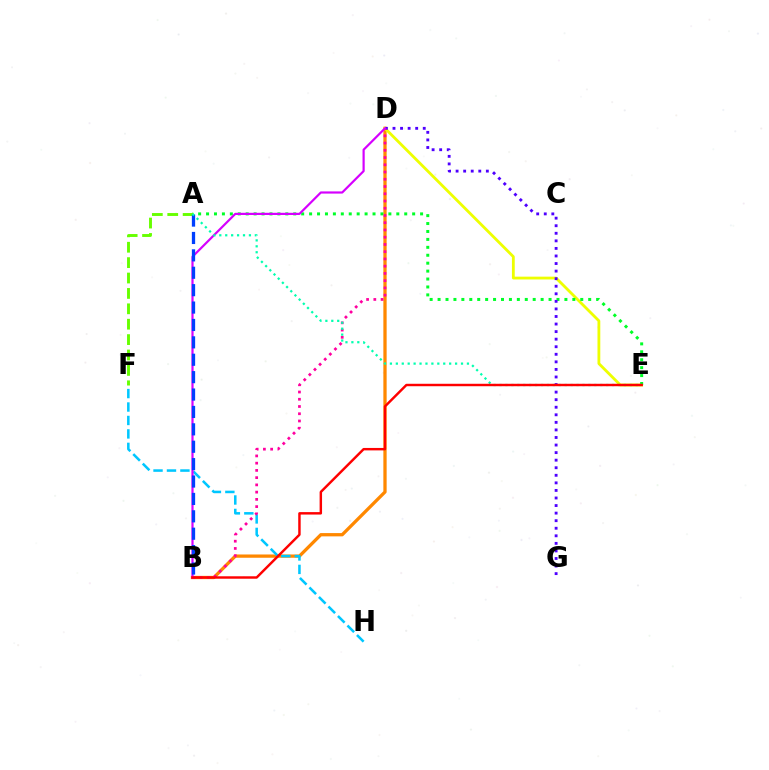{('B', 'D'): [{'color': '#ff8800', 'line_style': 'solid', 'thickness': 2.36}, {'color': '#ff00a0', 'line_style': 'dotted', 'thickness': 1.97}, {'color': '#d600ff', 'line_style': 'solid', 'thickness': 1.58}], ('D', 'E'): [{'color': '#eeff00', 'line_style': 'solid', 'thickness': 2.02}], ('A', 'E'): [{'color': '#00ff27', 'line_style': 'dotted', 'thickness': 2.15}, {'color': '#00ffaf', 'line_style': 'dotted', 'thickness': 1.61}], ('D', 'G'): [{'color': '#4f00ff', 'line_style': 'dotted', 'thickness': 2.05}], ('F', 'H'): [{'color': '#00c7ff', 'line_style': 'dashed', 'thickness': 1.83}], ('A', 'F'): [{'color': '#66ff00', 'line_style': 'dashed', 'thickness': 2.09}], ('A', 'B'): [{'color': '#003fff', 'line_style': 'dashed', 'thickness': 2.36}], ('B', 'E'): [{'color': '#ff0000', 'line_style': 'solid', 'thickness': 1.76}]}